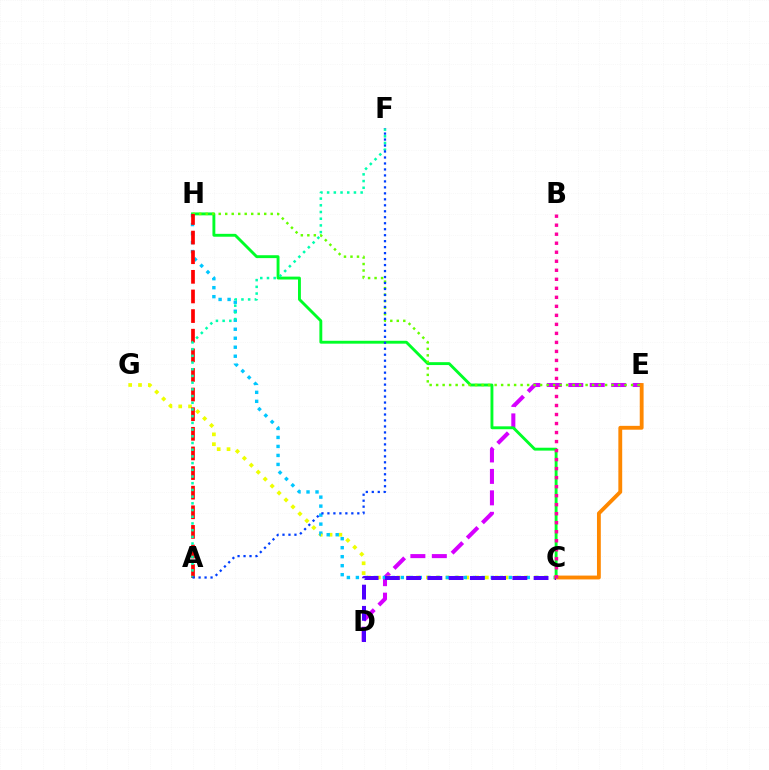{('D', 'E'): [{'color': '#d600ff', 'line_style': 'dashed', 'thickness': 2.91}], ('C', 'G'): [{'color': '#eeff00', 'line_style': 'dotted', 'thickness': 2.67}], ('C', 'H'): [{'color': '#00ff27', 'line_style': 'solid', 'thickness': 2.08}, {'color': '#00c7ff', 'line_style': 'dotted', 'thickness': 2.44}], ('E', 'H'): [{'color': '#66ff00', 'line_style': 'dotted', 'thickness': 1.77}], ('A', 'H'): [{'color': '#ff0000', 'line_style': 'dashed', 'thickness': 2.67}], ('C', 'E'): [{'color': '#ff8800', 'line_style': 'solid', 'thickness': 2.77}], ('C', 'D'): [{'color': '#4f00ff', 'line_style': 'dashed', 'thickness': 2.89}], ('B', 'C'): [{'color': '#ff00a0', 'line_style': 'dotted', 'thickness': 2.45}], ('A', 'F'): [{'color': '#00ffaf', 'line_style': 'dotted', 'thickness': 1.82}, {'color': '#003fff', 'line_style': 'dotted', 'thickness': 1.62}]}